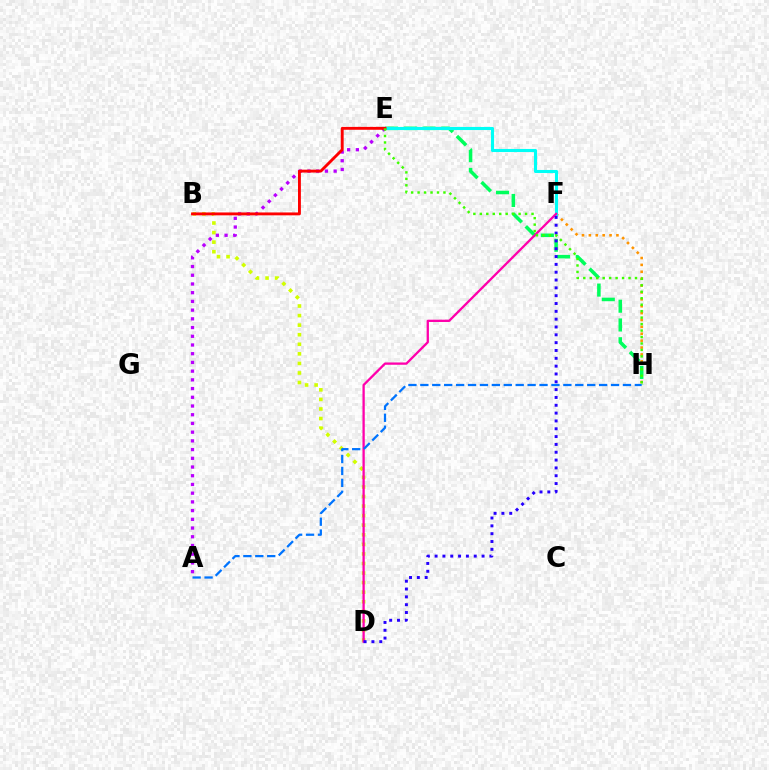{('B', 'D'): [{'color': '#d1ff00', 'line_style': 'dotted', 'thickness': 2.6}], ('A', 'E'): [{'color': '#b900ff', 'line_style': 'dotted', 'thickness': 2.37}], ('F', 'H'): [{'color': '#ff9400', 'line_style': 'dotted', 'thickness': 1.87}], ('E', 'H'): [{'color': '#00ff5c', 'line_style': 'dashed', 'thickness': 2.55}, {'color': '#3dff00', 'line_style': 'dotted', 'thickness': 1.76}], ('E', 'F'): [{'color': '#00fff6', 'line_style': 'solid', 'thickness': 2.22}], ('D', 'F'): [{'color': '#ff00ac', 'line_style': 'solid', 'thickness': 1.66}, {'color': '#2500ff', 'line_style': 'dotted', 'thickness': 2.13}], ('B', 'E'): [{'color': '#ff0000', 'line_style': 'solid', 'thickness': 2.07}], ('A', 'H'): [{'color': '#0074ff', 'line_style': 'dashed', 'thickness': 1.62}]}